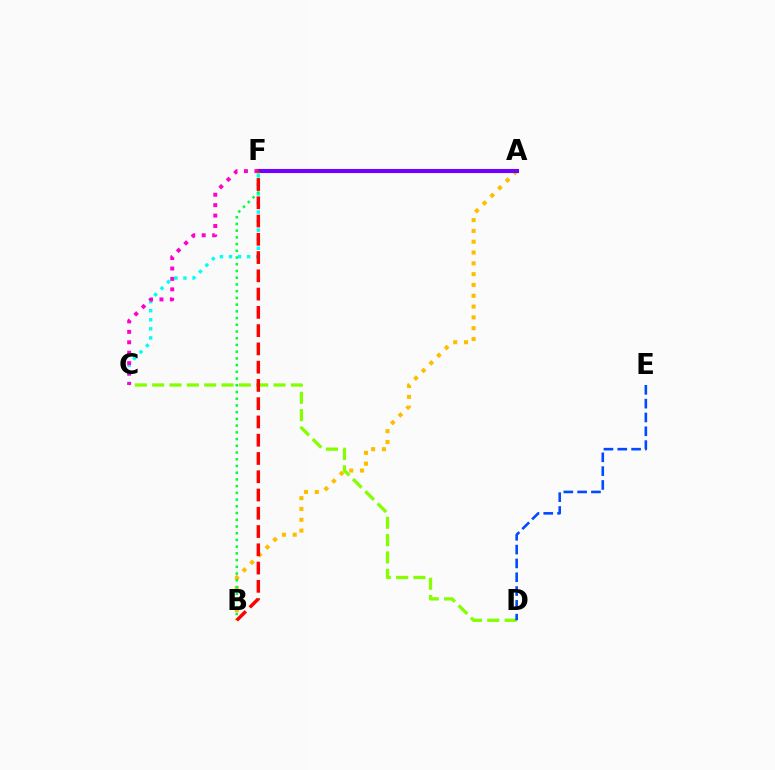{('C', 'F'): [{'color': '#00fff6', 'line_style': 'dotted', 'thickness': 2.46}, {'color': '#ff00cf', 'line_style': 'dotted', 'thickness': 2.83}], ('A', 'B'): [{'color': '#ffbd00', 'line_style': 'dotted', 'thickness': 2.94}], ('C', 'D'): [{'color': '#84ff00', 'line_style': 'dashed', 'thickness': 2.36}], ('D', 'E'): [{'color': '#004bff', 'line_style': 'dashed', 'thickness': 1.88}], ('A', 'F'): [{'color': '#7200ff', 'line_style': 'solid', 'thickness': 2.95}], ('B', 'F'): [{'color': '#00ff39', 'line_style': 'dotted', 'thickness': 1.83}, {'color': '#ff0000', 'line_style': 'dashed', 'thickness': 2.48}]}